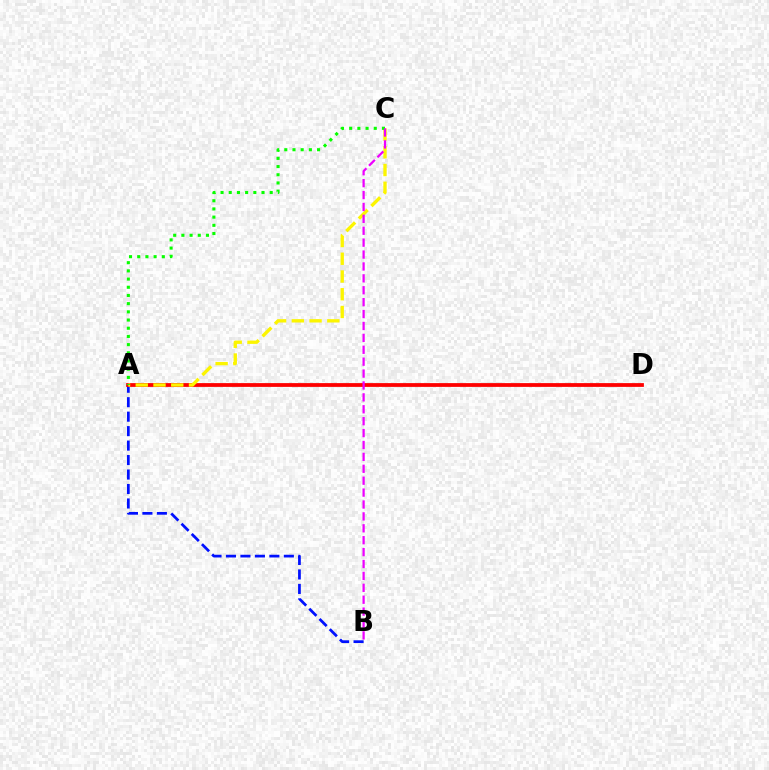{('A', 'B'): [{'color': '#0010ff', 'line_style': 'dashed', 'thickness': 1.97}], ('A', 'D'): [{'color': '#00fff6', 'line_style': 'dashed', 'thickness': 1.5}, {'color': '#ff0000', 'line_style': 'solid', 'thickness': 2.71}], ('A', 'C'): [{'color': '#fcf500', 'line_style': 'dashed', 'thickness': 2.41}, {'color': '#08ff00', 'line_style': 'dotted', 'thickness': 2.23}], ('B', 'C'): [{'color': '#ee00ff', 'line_style': 'dashed', 'thickness': 1.62}]}